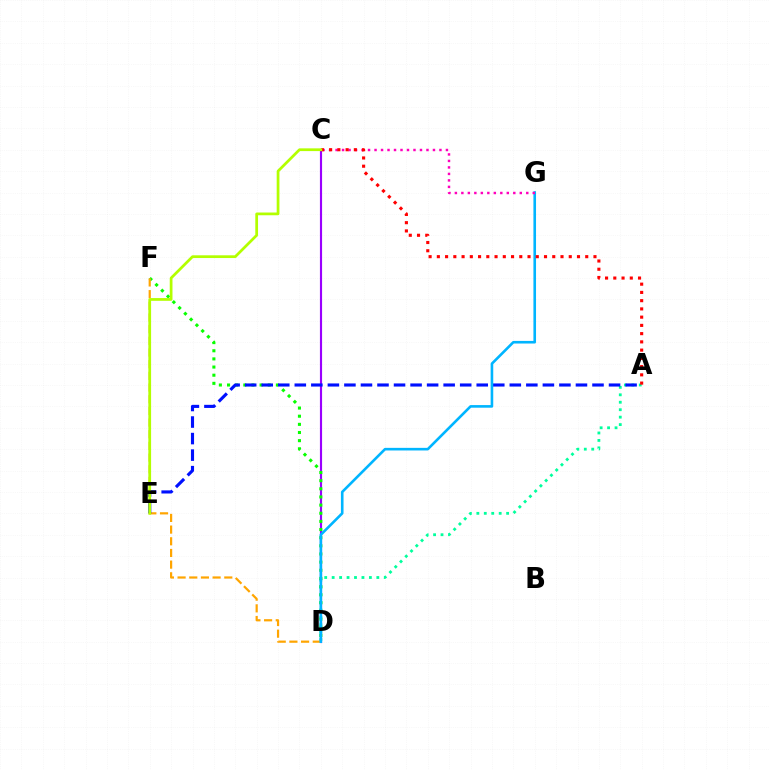{('C', 'D'): [{'color': '#9b00ff', 'line_style': 'solid', 'thickness': 1.55}], ('A', 'D'): [{'color': '#00ff9d', 'line_style': 'dotted', 'thickness': 2.02}], ('D', 'F'): [{'color': '#08ff00', 'line_style': 'dotted', 'thickness': 2.21}, {'color': '#ffa500', 'line_style': 'dashed', 'thickness': 1.59}], ('A', 'E'): [{'color': '#0010ff', 'line_style': 'dashed', 'thickness': 2.25}], ('D', 'G'): [{'color': '#00b5ff', 'line_style': 'solid', 'thickness': 1.88}], ('C', 'G'): [{'color': '#ff00bd', 'line_style': 'dotted', 'thickness': 1.76}], ('A', 'C'): [{'color': '#ff0000', 'line_style': 'dotted', 'thickness': 2.24}], ('C', 'E'): [{'color': '#b3ff00', 'line_style': 'solid', 'thickness': 1.97}]}